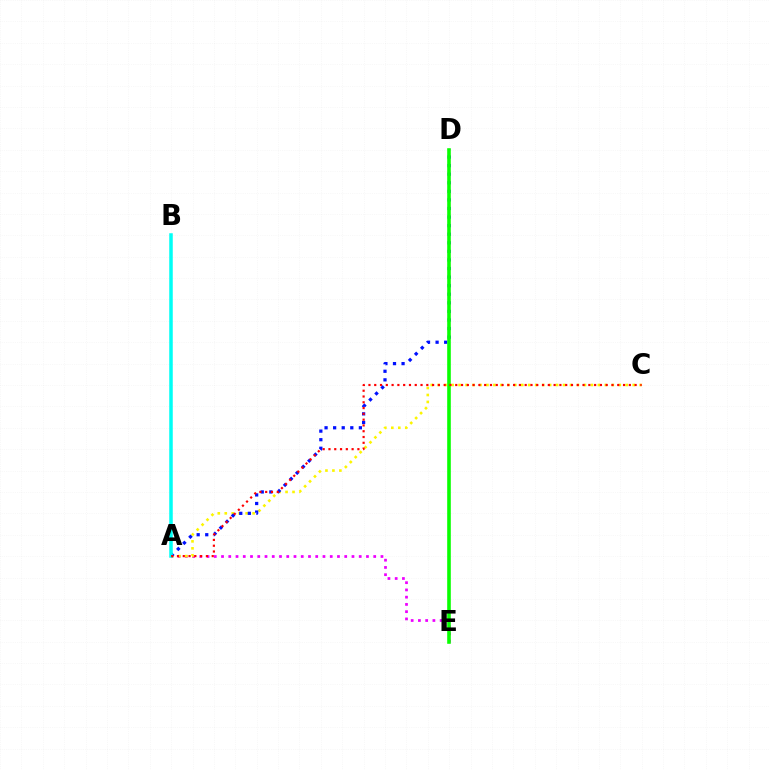{('A', 'E'): [{'color': '#ee00ff', 'line_style': 'dotted', 'thickness': 1.97}], ('A', 'C'): [{'color': '#fcf500', 'line_style': 'dotted', 'thickness': 1.89}, {'color': '#ff0000', 'line_style': 'dotted', 'thickness': 1.57}], ('A', 'D'): [{'color': '#0010ff', 'line_style': 'dotted', 'thickness': 2.33}], ('D', 'E'): [{'color': '#08ff00', 'line_style': 'solid', 'thickness': 2.59}], ('A', 'B'): [{'color': '#00fff6', 'line_style': 'solid', 'thickness': 2.53}]}